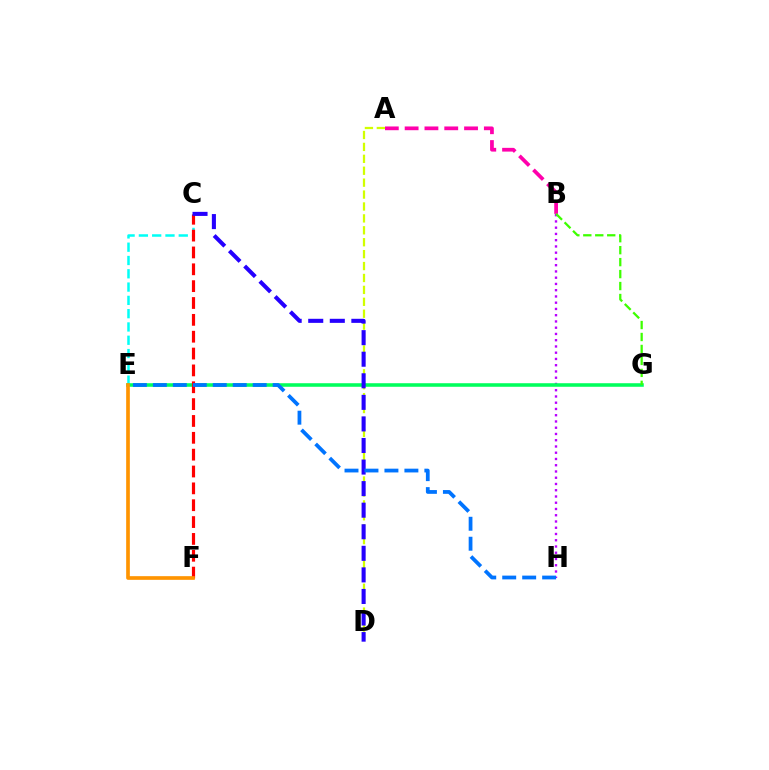{('B', 'H'): [{'color': '#b900ff', 'line_style': 'dotted', 'thickness': 1.7}], ('C', 'E'): [{'color': '#00fff6', 'line_style': 'dashed', 'thickness': 1.81}], ('A', 'D'): [{'color': '#d1ff00', 'line_style': 'dashed', 'thickness': 1.62}], ('E', 'G'): [{'color': '#00ff5c', 'line_style': 'solid', 'thickness': 2.56}], ('A', 'B'): [{'color': '#ff00ac', 'line_style': 'dashed', 'thickness': 2.69}], ('C', 'F'): [{'color': '#ff0000', 'line_style': 'dashed', 'thickness': 2.29}], ('B', 'G'): [{'color': '#3dff00', 'line_style': 'dashed', 'thickness': 1.62}], ('E', 'F'): [{'color': '#ff9400', 'line_style': 'solid', 'thickness': 2.64}], ('C', 'D'): [{'color': '#2500ff', 'line_style': 'dashed', 'thickness': 2.93}], ('E', 'H'): [{'color': '#0074ff', 'line_style': 'dashed', 'thickness': 2.71}]}